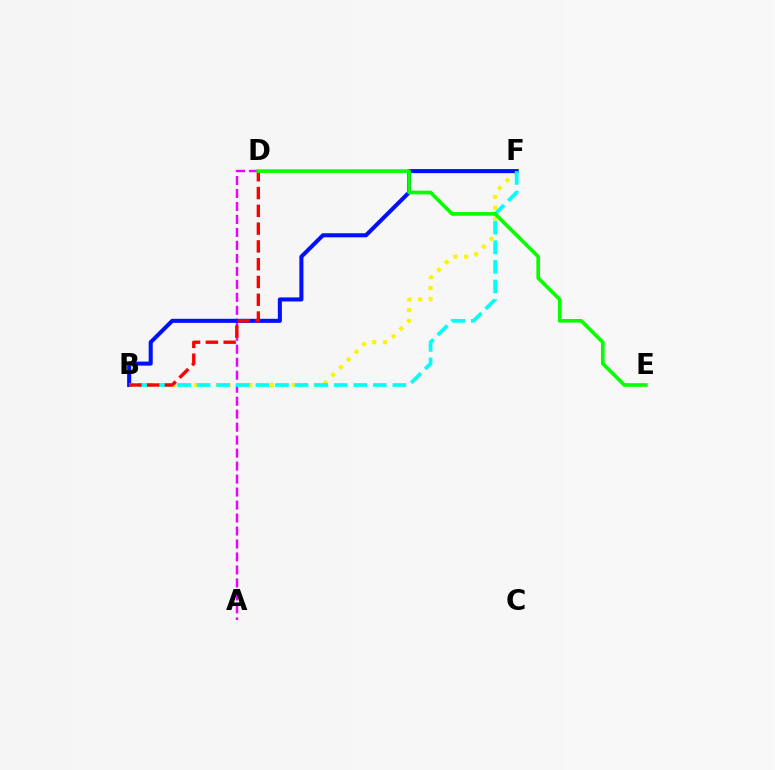{('A', 'D'): [{'color': '#ee00ff', 'line_style': 'dashed', 'thickness': 1.76}], ('B', 'F'): [{'color': '#fcf500', 'line_style': 'dotted', 'thickness': 2.96}, {'color': '#0010ff', 'line_style': 'solid', 'thickness': 2.92}, {'color': '#00fff6', 'line_style': 'dashed', 'thickness': 2.66}], ('B', 'D'): [{'color': '#ff0000', 'line_style': 'dashed', 'thickness': 2.42}], ('D', 'E'): [{'color': '#08ff00', 'line_style': 'solid', 'thickness': 2.64}]}